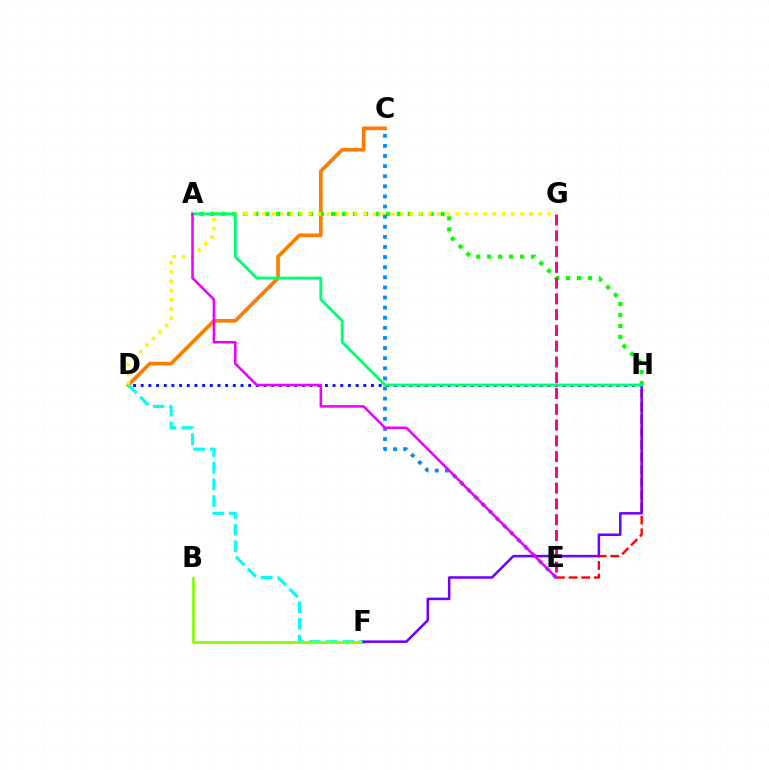{('E', 'H'): [{'color': '#ff0000', 'line_style': 'dashed', 'thickness': 1.71}], ('C', 'D'): [{'color': '#ff7c00', 'line_style': 'solid', 'thickness': 2.66}], ('D', 'H'): [{'color': '#0010ff', 'line_style': 'dotted', 'thickness': 2.09}], ('A', 'H'): [{'color': '#08ff00', 'line_style': 'dotted', 'thickness': 2.98}, {'color': '#00ff74', 'line_style': 'solid', 'thickness': 2.08}], ('D', 'G'): [{'color': '#fcf500', 'line_style': 'dotted', 'thickness': 2.5}], ('E', 'G'): [{'color': '#ff0094', 'line_style': 'dashed', 'thickness': 2.14}], ('C', 'E'): [{'color': '#008cff', 'line_style': 'dotted', 'thickness': 2.75}], ('D', 'F'): [{'color': '#00fff6', 'line_style': 'dashed', 'thickness': 2.26}], ('B', 'F'): [{'color': '#84ff00', 'line_style': 'solid', 'thickness': 1.96}], ('F', 'H'): [{'color': '#7200ff', 'line_style': 'solid', 'thickness': 1.83}], ('A', 'E'): [{'color': '#ee00ff', 'line_style': 'solid', 'thickness': 1.83}]}